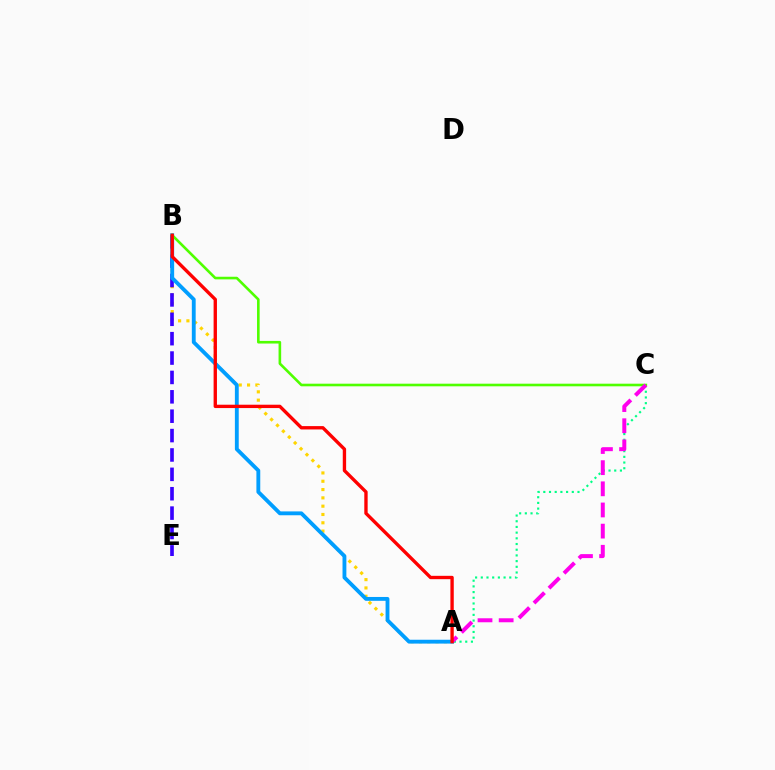{('A', 'C'): [{'color': '#00ff86', 'line_style': 'dotted', 'thickness': 1.55}, {'color': '#ff00ed', 'line_style': 'dashed', 'thickness': 2.87}], ('A', 'B'): [{'color': '#ffd500', 'line_style': 'dotted', 'thickness': 2.26}, {'color': '#009eff', 'line_style': 'solid', 'thickness': 2.77}, {'color': '#ff0000', 'line_style': 'solid', 'thickness': 2.41}], ('B', 'E'): [{'color': '#3700ff', 'line_style': 'dashed', 'thickness': 2.63}], ('B', 'C'): [{'color': '#4fff00', 'line_style': 'solid', 'thickness': 1.88}]}